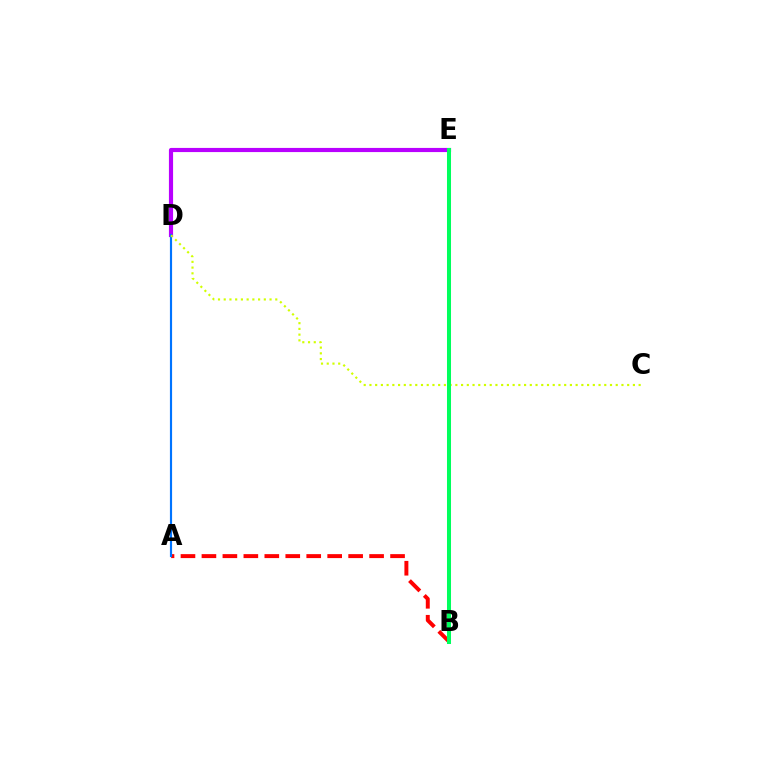{('D', 'E'): [{'color': '#b900ff', 'line_style': 'solid', 'thickness': 2.99}], ('A', 'B'): [{'color': '#ff0000', 'line_style': 'dashed', 'thickness': 2.85}], ('A', 'D'): [{'color': '#0074ff', 'line_style': 'solid', 'thickness': 1.56}], ('C', 'D'): [{'color': '#d1ff00', 'line_style': 'dotted', 'thickness': 1.56}], ('B', 'E'): [{'color': '#00ff5c', 'line_style': 'solid', 'thickness': 2.9}]}